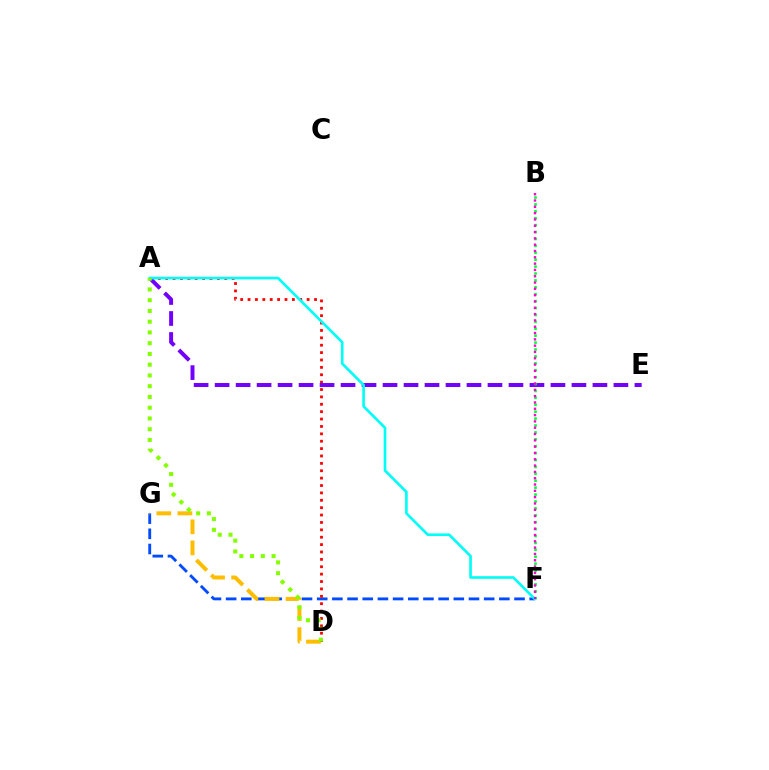{('F', 'G'): [{'color': '#004bff', 'line_style': 'dashed', 'thickness': 2.06}], ('D', 'G'): [{'color': '#ffbd00', 'line_style': 'dashed', 'thickness': 2.86}], ('A', 'D'): [{'color': '#ff0000', 'line_style': 'dotted', 'thickness': 2.01}, {'color': '#84ff00', 'line_style': 'dotted', 'thickness': 2.92}], ('A', 'E'): [{'color': '#7200ff', 'line_style': 'dashed', 'thickness': 2.85}], ('B', 'F'): [{'color': '#00ff39', 'line_style': 'dotted', 'thickness': 1.88}, {'color': '#ff00cf', 'line_style': 'dotted', 'thickness': 1.71}], ('A', 'F'): [{'color': '#00fff6', 'line_style': 'solid', 'thickness': 1.91}]}